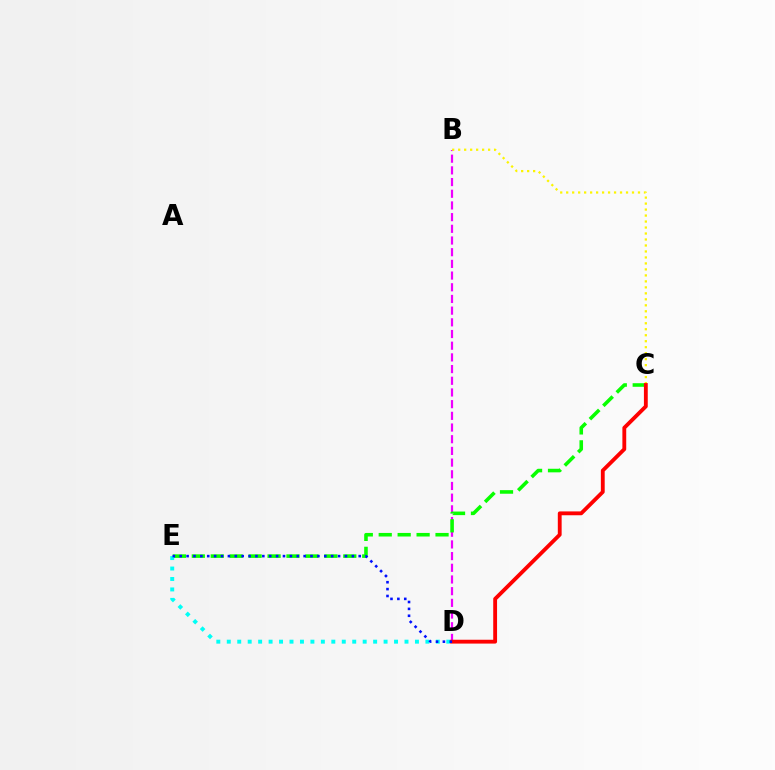{('B', 'D'): [{'color': '#ee00ff', 'line_style': 'dashed', 'thickness': 1.59}], ('C', 'E'): [{'color': '#08ff00', 'line_style': 'dashed', 'thickness': 2.57}], ('D', 'E'): [{'color': '#00fff6', 'line_style': 'dotted', 'thickness': 2.84}, {'color': '#0010ff', 'line_style': 'dotted', 'thickness': 1.87}], ('B', 'C'): [{'color': '#fcf500', 'line_style': 'dotted', 'thickness': 1.63}], ('C', 'D'): [{'color': '#ff0000', 'line_style': 'solid', 'thickness': 2.76}]}